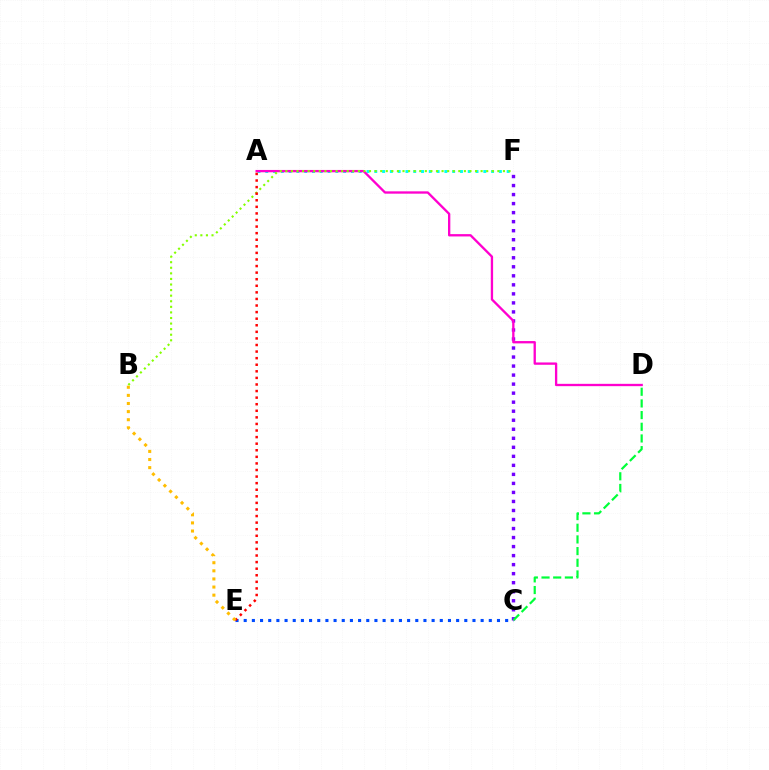{('C', 'E'): [{'color': '#004bff', 'line_style': 'dotted', 'thickness': 2.22}], ('A', 'F'): [{'color': '#00fff6', 'line_style': 'dotted', 'thickness': 2.12}], ('C', 'F'): [{'color': '#7200ff', 'line_style': 'dotted', 'thickness': 2.45}], ('A', 'D'): [{'color': '#ff00cf', 'line_style': 'solid', 'thickness': 1.67}], ('C', 'D'): [{'color': '#00ff39', 'line_style': 'dashed', 'thickness': 1.59}], ('B', 'F'): [{'color': '#84ff00', 'line_style': 'dotted', 'thickness': 1.52}], ('A', 'E'): [{'color': '#ff0000', 'line_style': 'dotted', 'thickness': 1.79}], ('B', 'E'): [{'color': '#ffbd00', 'line_style': 'dotted', 'thickness': 2.2}]}